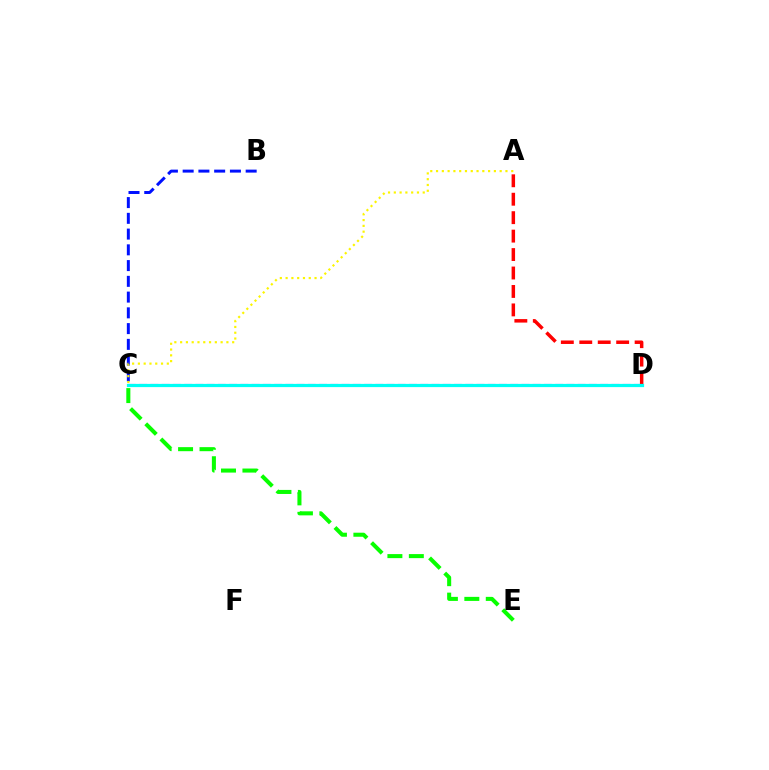{('C', 'E'): [{'color': '#08ff00', 'line_style': 'dashed', 'thickness': 2.91}], ('B', 'C'): [{'color': '#0010ff', 'line_style': 'dashed', 'thickness': 2.14}], ('C', 'D'): [{'color': '#ee00ff', 'line_style': 'dashed', 'thickness': 1.53}, {'color': '#00fff6', 'line_style': 'solid', 'thickness': 2.31}], ('A', 'D'): [{'color': '#ff0000', 'line_style': 'dashed', 'thickness': 2.51}], ('A', 'C'): [{'color': '#fcf500', 'line_style': 'dotted', 'thickness': 1.57}]}